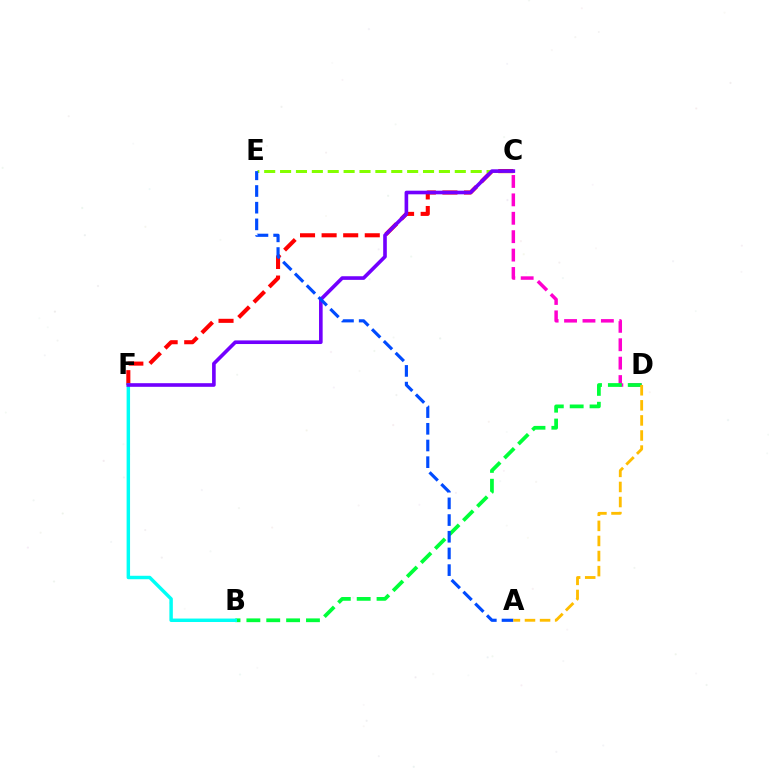{('C', 'F'): [{'color': '#ff0000', 'line_style': 'dashed', 'thickness': 2.93}, {'color': '#7200ff', 'line_style': 'solid', 'thickness': 2.61}], ('C', 'E'): [{'color': '#84ff00', 'line_style': 'dashed', 'thickness': 2.16}], ('C', 'D'): [{'color': '#ff00cf', 'line_style': 'dashed', 'thickness': 2.5}], ('B', 'D'): [{'color': '#00ff39', 'line_style': 'dashed', 'thickness': 2.7}], ('B', 'F'): [{'color': '#00fff6', 'line_style': 'solid', 'thickness': 2.49}], ('A', 'E'): [{'color': '#004bff', 'line_style': 'dashed', 'thickness': 2.27}], ('A', 'D'): [{'color': '#ffbd00', 'line_style': 'dashed', 'thickness': 2.05}]}